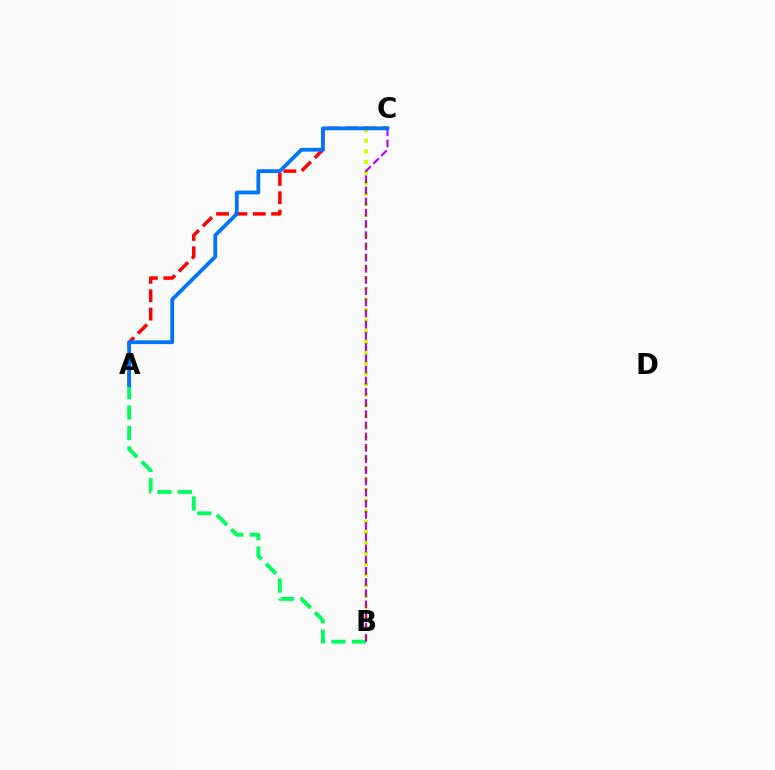{('A', 'B'): [{'color': '#00ff5c', 'line_style': 'dashed', 'thickness': 2.77}], ('B', 'C'): [{'color': '#d1ff00', 'line_style': 'dotted', 'thickness': 2.88}, {'color': '#b900ff', 'line_style': 'dashed', 'thickness': 1.52}], ('A', 'C'): [{'color': '#ff0000', 'line_style': 'dashed', 'thickness': 2.49}, {'color': '#0074ff', 'line_style': 'solid', 'thickness': 2.72}]}